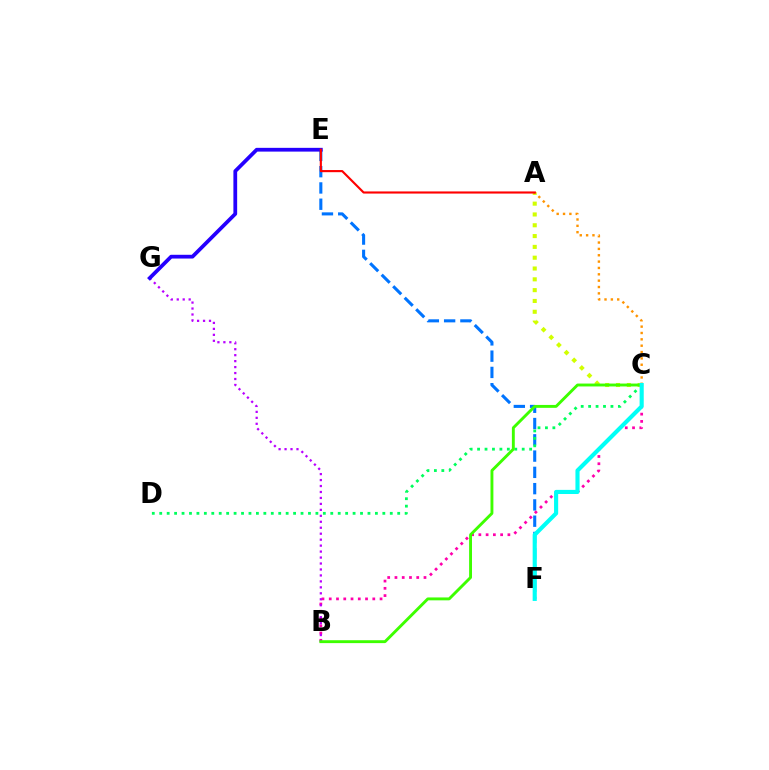{('E', 'F'): [{'color': '#0074ff', 'line_style': 'dashed', 'thickness': 2.21}], ('B', 'C'): [{'color': '#ff00ac', 'line_style': 'dotted', 'thickness': 1.97}, {'color': '#3dff00', 'line_style': 'solid', 'thickness': 2.08}], ('C', 'D'): [{'color': '#00ff5c', 'line_style': 'dotted', 'thickness': 2.02}], ('B', 'G'): [{'color': '#b900ff', 'line_style': 'dotted', 'thickness': 1.62}], ('E', 'G'): [{'color': '#2500ff', 'line_style': 'solid', 'thickness': 2.7}], ('A', 'C'): [{'color': '#d1ff00', 'line_style': 'dotted', 'thickness': 2.94}, {'color': '#ff9400', 'line_style': 'dotted', 'thickness': 1.73}], ('A', 'E'): [{'color': '#ff0000', 'line_style': 'solid', 'thickness': 1.54}], ('C', 'F'): [{'color': '#00fff6', 'line_style': 'solid', 'thickness': 2.97}]}